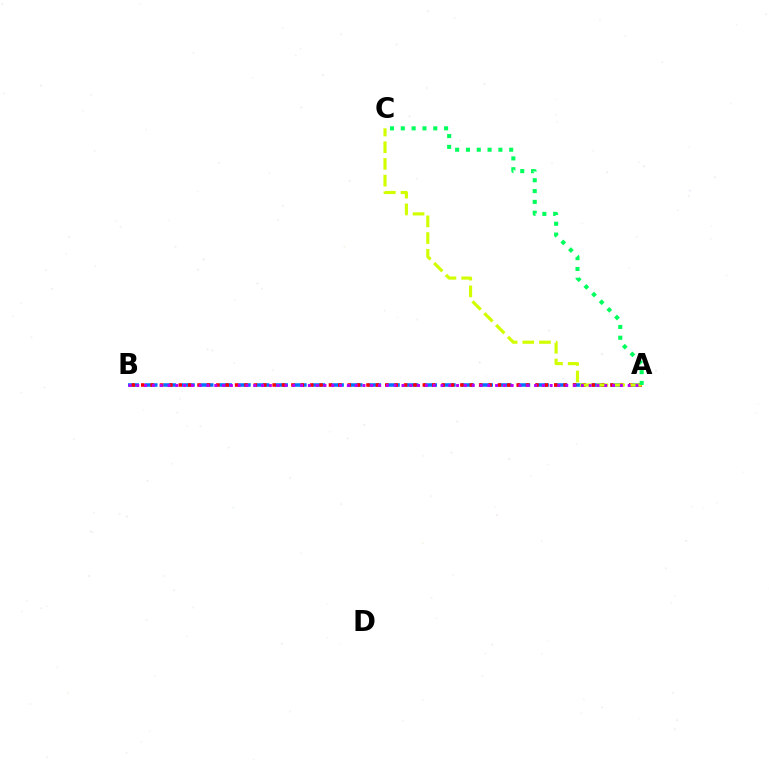{('A', 'B'): [{'color': '#0074ff', 'line_style': 'dashed', 'thickness': 2.53}, {'color': '#ff0000', 'line_style': 'dotted', 'thickness': 2.55}, {'color': '#b900ff', 'line_style': 'dotted', 'thickness': 2.12}], ('A', 'C'): [{'color': '#d1ff00', 'line_style': 'dashed', 'thickness': 2.27}, {'color': '#00ff5c', 'line_style': 'dotted', 'thickness': 2.94}]}